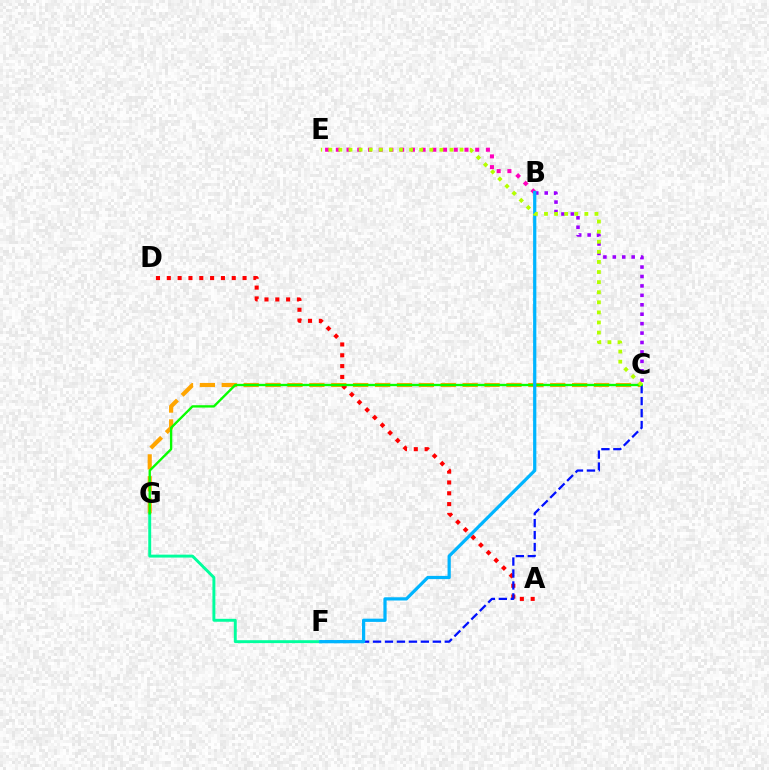{('B', 'E'): [{'color': '#ff00bd', 'line_style': 'dotted', 'thickness': 2.91}], ('B', 'C'): [{'color': '#9b00ff', 'line_style': 'dotted', 'thickness': 2.56}], ('C', 'G'): [{'color': '#ffa500', 'line_style': 'dashed', 'thickness': 2.97}, {'color': '#08ff00', 'line_style': 'solid', 'thickness': 1.69}], ('A', 'D'): [{'color': '#ff0000', 'line_style': 'dotted', 'thickness': 2.94}], ('F', 'G'): [{'color': '#00ff9d', 'line_style': 'solid', 'thickness': 2.11}], ('C', 'F'): [{'color': '#0010ff', 'line_style': 'dashed', 'thickness': 1.62}], ('B', 'F'): [{'color': '#00b5ff', 'line_style': 'solid', 'thickness': 2.33}], ('C', 'E'): [{'color': '#b3ff00', 'line_style': 'dotted', 'thickness': 2.74}]}